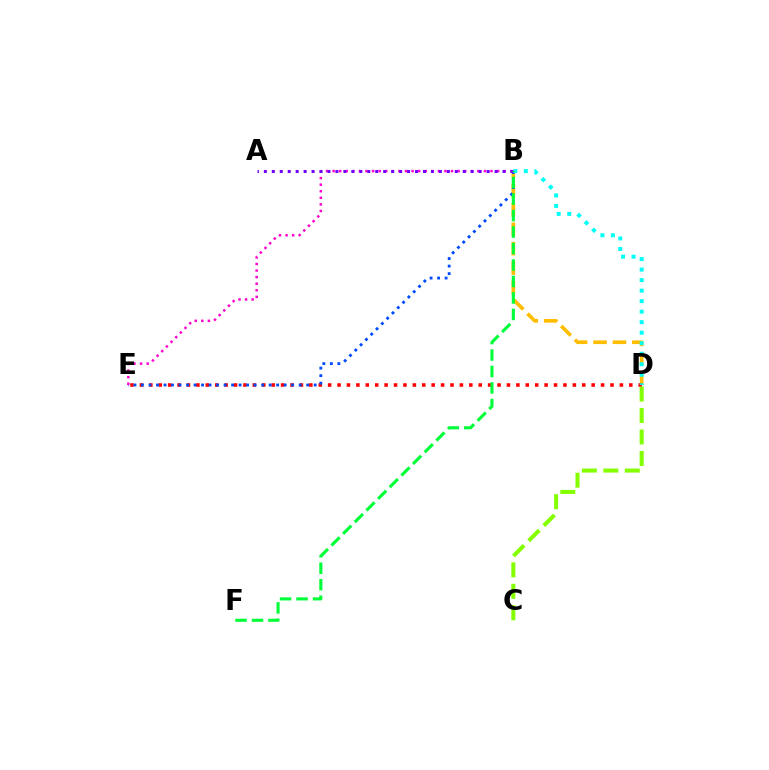{('B', 'D'): [{'color': '#ffbd00', 'line_style': 'dashed', 'thickness': 2.64}, {'color': '#00fff6', 'line_style': 'dotted', 'thickness': 2.86}], ('D', 'E'): [{'color': '#ff0000', 'line_style': 'dotted', 'thickness': 2.56}], ('B', 'E'): [{'color': '#004bff', 'line_style': 'dotted', 'thickness': 2.04}, {'color': '#ff00cf', 'line_style': 'dotted', 'thickness': 1.79}], ('C', 'D'): [{'color': '#84ff00', 'line_style': 'dashed', 'thickness': 2.92}], ('A', 'B'): [{'color': '#7200ff', 'line_style': 'dotted', 'thickness': 2.16}], ('B', 'F'): [{'color': '#00ff39', 'line_style': 'dashed', 'thickness': 2.24}]}